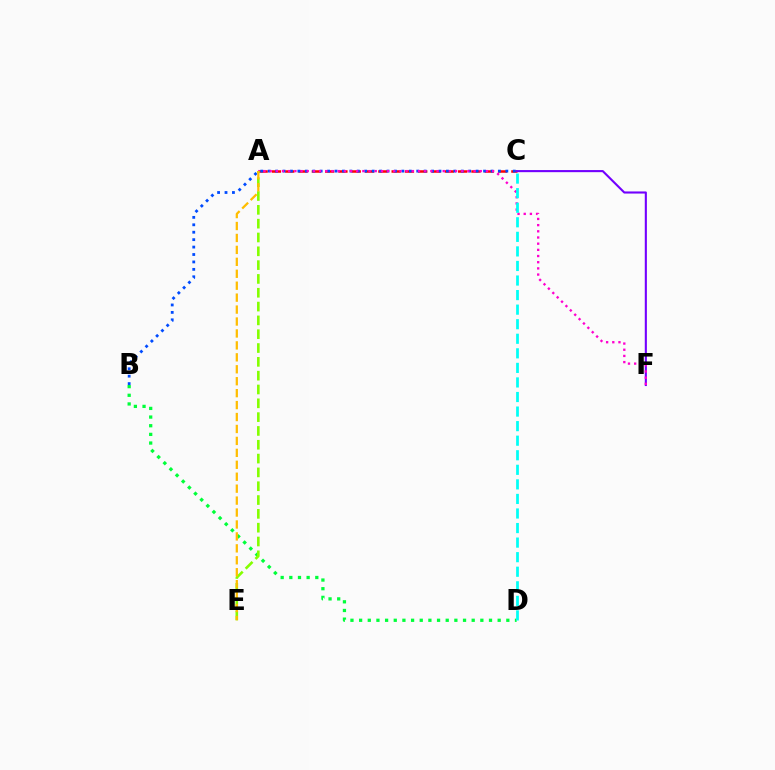{('A', 'C'): [{'color': '#ff0000', 'line_style': 'dashed', 'thickness': 1.81}], ('B', 'C'): [{'color': '#004bff', 'line_style': 'dotted', 'thickness': 2.02}], ('B', 'D'): [{'color': '#00ff39', 'line_style': 'dotted', 'thickness': 2.35}], ('C', 'F'): [{'color': '#7200ff', 'line_style': 'solid', 'thickness': 1.52}], ('A', 'F'): [{'color': '#ff00cf', 'line_style': 'dotted', 'thickness': 1.68}], ('A', 'E'): [{'color': '#84ff00', 'line_style': 'dashed', 'thickness': 1.88}, {'color': '#ffbd00', 'line_style': 'dashed', 'thickness': 1.62}], ('C', 'D'): [{'color': '#00fff6', 'line_style': 'dashed', 'thickness': 1.98}]}